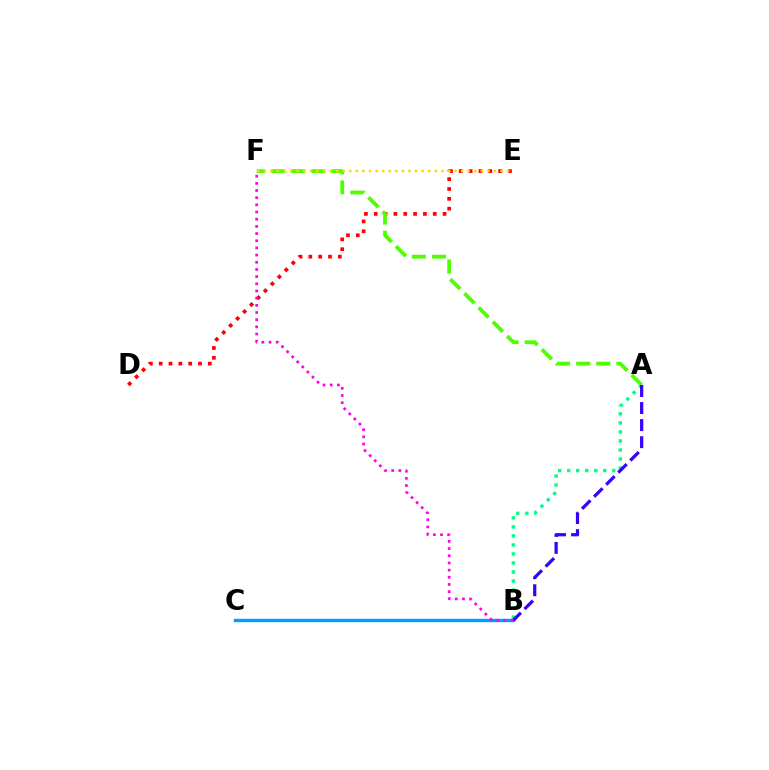{('D', 'E'): [{'color': '#ff0000', 'line_style': 'dotted', 'thickness': 2.67}], ('B', 'C'): [{'color': '#009eff', 'line_style': 'solid', 'thickness': 2.43}], ('A', 'B'): [{'color': '#00ff86', 'line_style': 'dotted', 'thickness': 2.45}, {'color': '#3700ff', 'line_style': 'dashed', 'thickness': 2.32}], ('A', 'F'): [{'color': '#4fff00', 'line_style': 'dashed', 'thickness': 2.73}], ('E', 'F'): [{'color': '#ffd500', 'line_style': 'dotted', 'thickness': 1.79}], ('B', 'F'): [{'color': '#ff00ed', 'line_style': 'dotted', 'thickness': 1.95}]}